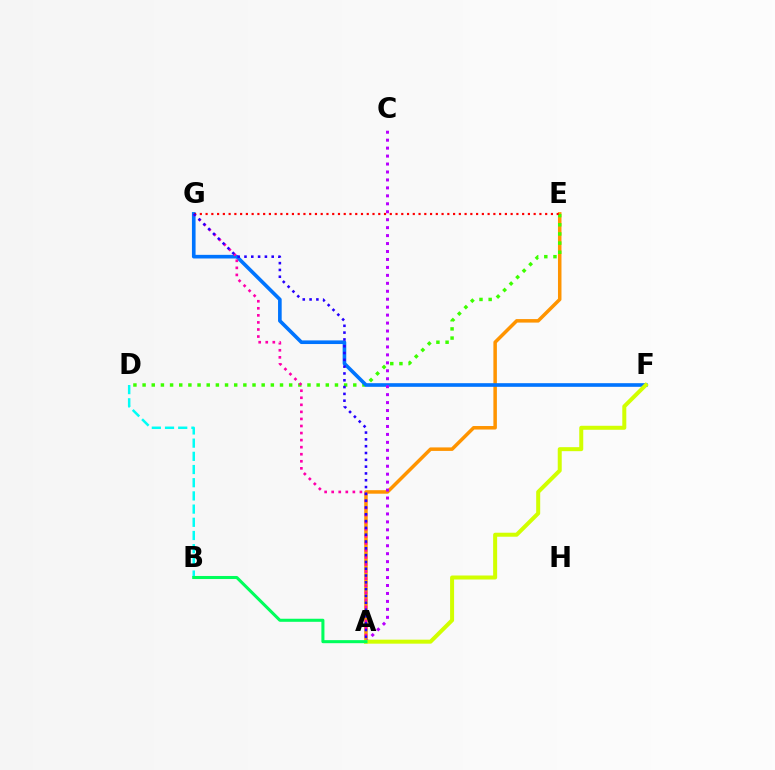{('A', 'E'): [{'color': '#ff9400', 'line_style': 'solid', 'thickness': 2.52}], ('D', 'E'): [{'color': '#3dff00', 'line_style': 'dotted', 'thickness': 2.49}], ('F', 'G'): [{'color': '#0074ff', 'line_style': 'solid', 'thickness': 2.62}], ('A', 'G'): [{'color': '#ff00ac', 'line_style': 'dotted', 'thickness': 1.92}, {'color': '#2500ff', 'line_style': 'dotted', 'thickness': 1.85}], ('B', 'D'): [{'color': '#00fff6', 'line_style': 'dashed', 'thickness': 1.79}], ('A', 'C'): [{'color': '#b900ff', 'line_style': 'dotted', 'thickness': 2.16}], ('E', 'G'): [{'color': '#ff0000', 'line_style': 'dotted', 'thickness': 1.56}], ('A', 'F'): [{'color': '#d1ff00', 'line_style': 'solid', 'thickness': 2.88}], ('A', 'B'): [{'color': '#00ff5c', 'line_style': 'solid', 'thickness': 2.2}]}